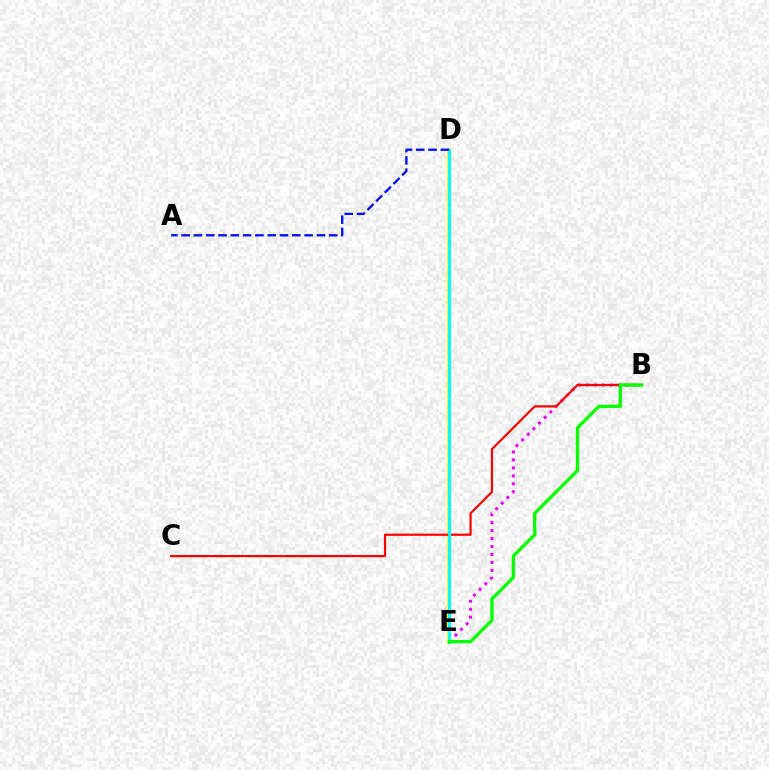{('D', 'E'): [{'color': '#fcf500', 'line_style': 'solid', 'thickness': 2.65}, {'color': '#00fff6', 'line_style': 'solid', 'thickness': 2.15}], ('B', 'E'): [{'color': '#ee00ff', 'line_style': 'dotted', 'thickness': 2.16}, {'color': '#08ff00', 'line_style': 'solid', 'thickness': 2.39}], ('B', 'C'): [{'color': '#ff0000', 'line_style': 'solid', 'thickness': 1.59}], ('A', 'D'): [{'color': '#0010ff', 'line_style': 'dashed', 'thickness': 1.67}]}